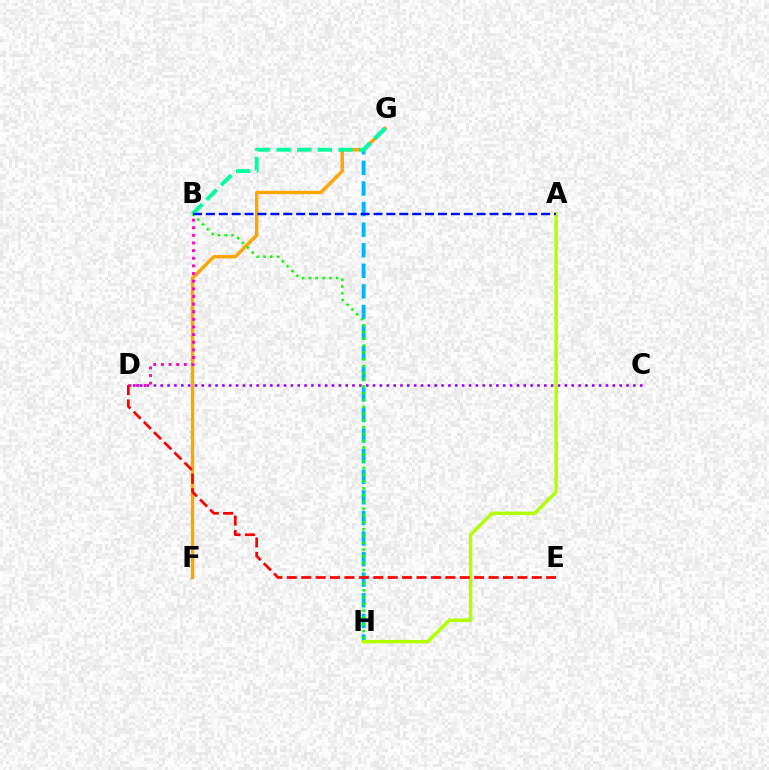{('F', 'G'): [{'color': '#ffa500', 'line_style': 'solid', 'thickness': 2.45}], ('G', 'H'): [{'color': '#00b5ff', 'line_style': 'dashed', 'thickness': 2.8}], ('C', 'D'): [{'color': '#9b00ff', 'line_style': 'dotted', 'thickness': 1.86}], ('A', 'H'): [{'color': '#b3ff00', 'line_style': 'solid', 'thickness': 2.48}], ('B', 'H'): [{'color': '#08ff00', 'line_style': 'dotted', 'thickness': 1.85}], ('B', 'D'): [{'color': '#ff00bd', 'line_style': 'dotted', 'thickness': 2.07}], ('D', 'E'): [{'color': '#ff0000', 'line_style': 'dashed', 'thickness': 1.96}], ('B', 'G'): [{'color': '#00ff9d', 'line_style': 'dashed', 'thickness': 2.8}], ('A', 'B'): [{'color': '#0010ff', 'line_style': 'dashed', 'thickness': 1.75}]}